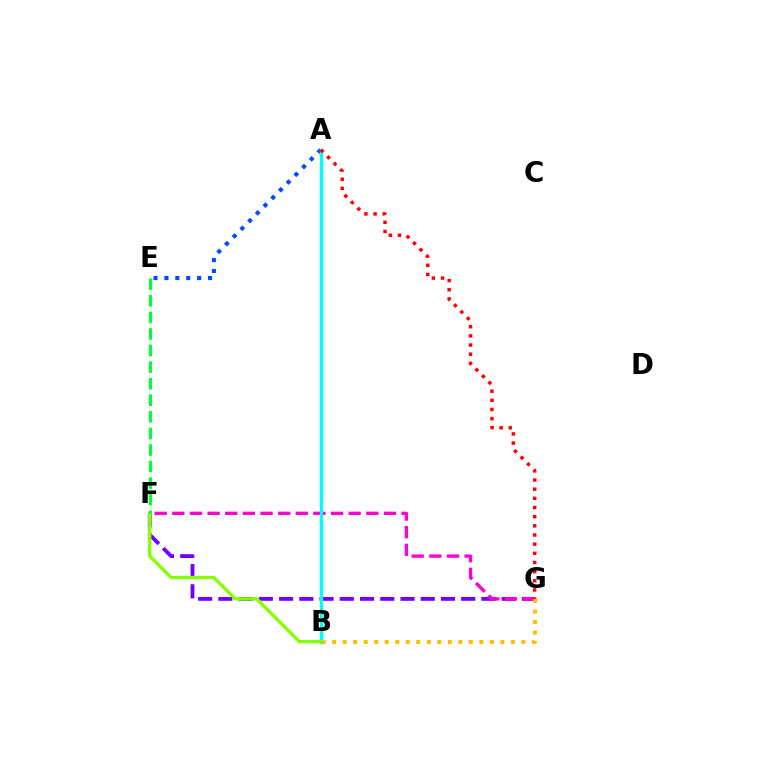{('F', 'G'): [{'color': '#7200ff', 'line_style': 'dashed', 'thickness': 2.75}, {'color': '#ff00cf', 'line_style': 'dashed', 'thickness': 2.4}], ('A', 'E'): [{'color': '#004bff', 'line_style': 'dotted', 'thickness': 2.96}], ('A', 'B'): [{'color': '#00fff6', 'line_style': 'solid', 'thickness': 2.42}], ('B', 'G'): [{'color': '#ffbd00', 'line_style': 'dotted', 'thickness': 2.86}], ('A', 'G'): [{'color': '#ff0000', 'line_style': 'dotted', 'thickness': 2.49}], ('B', 'F'): [{'color': '#84ff00', 'line_style': 'solid', 'thickness': 2.41}], ('E', 'F'): [{'color': '#00ff39', 'line_style': 'dashed', 'thickness': 2.25}]}